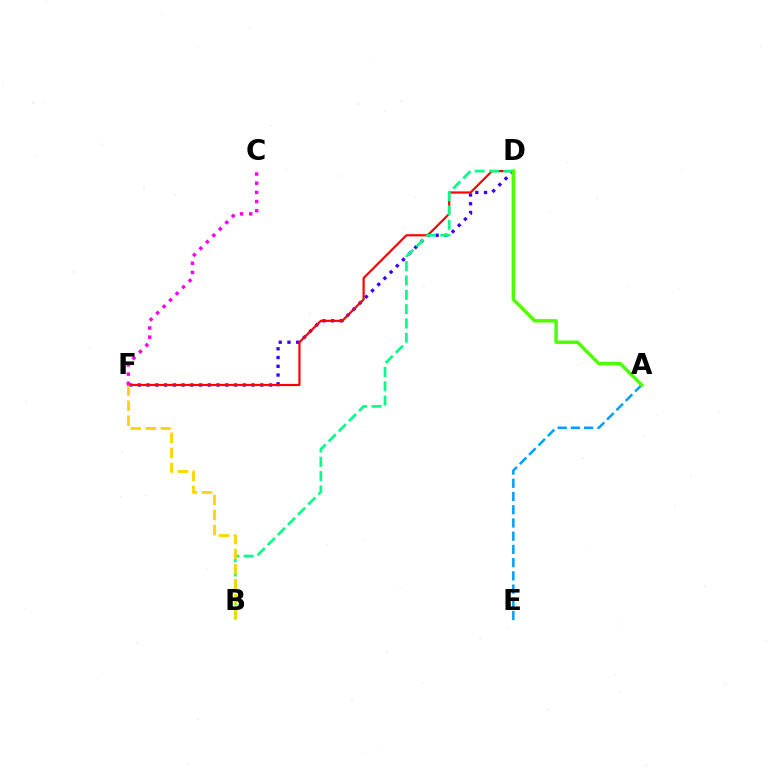{('D', 'F'): [{'color': '#3700ff', 'line_style': 'dotted', 'thickness': 2.38}, {'color': '#ff0000', 'line_style': 'solid', 'thickness': 1.58}], ('A', 'E'): [{'color': '#009eff', 'line_style': 'dashed', 'thickness': 1.8}], ('B', 'D'): [{'color': '#00ff86', 'line_style': 'dashed', 'thickness': 1.95}], ('A', 'D'): [{'color': '#4fff00', 'line_style': 'solid', 'thickness': 2.49}], ('B', 'F'): [{'color': '#ffd500', 'line_style': 'dashed', 'thickness': 2.04}], ('C', 'F'): [{'color': '#ff00ed', 'line_style': 'dotted', 'thickness': 2.49}]}